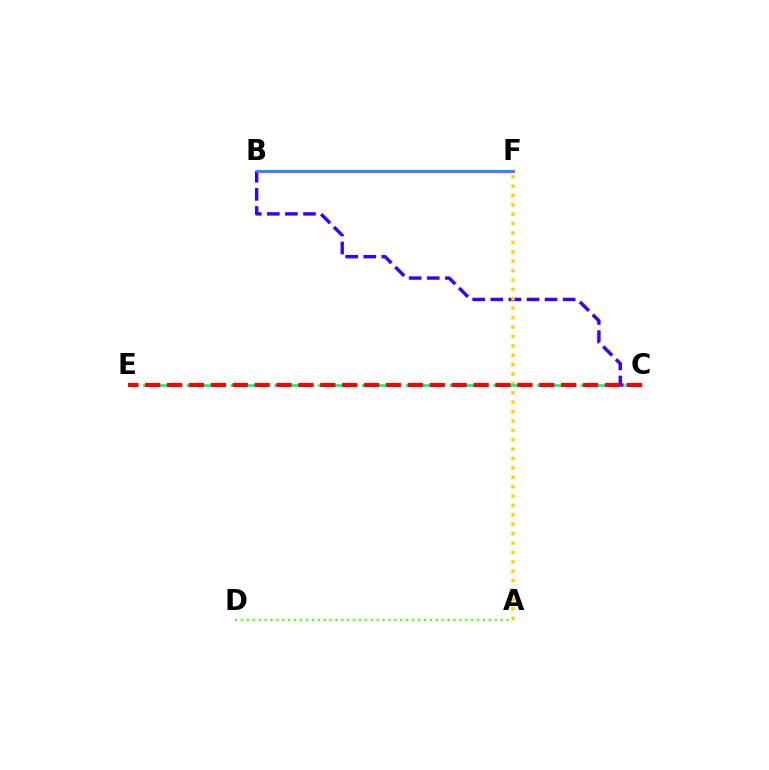{('B', 'C'): [{'color': '#3700ff', 'line_style': 'dashed', 'thickness': 2.46}], ('A', 'F'): [{'color': '#ffd500', 'line_style': 'dotted', 'thickness': 2.55}], ('C', 'E'): [{'color': '#00ff86', 'line_style': 'dashed', 'thickness': 1.98}, {'color': '#ff0000', 'line_style': 'dashed', 'thickness': 2.97}], ('A', 'D'): [{'color': '#4fff00', 'line_style': 'dotted', 'thickness': 1.6}], ('B', 'F'): [{'color': '#ff00ed', 'line_style': 'solid', 'thickness': 1.96}, {'color': '#009eff', 'line_style': 'solid', 'thickness': 1.54}]}